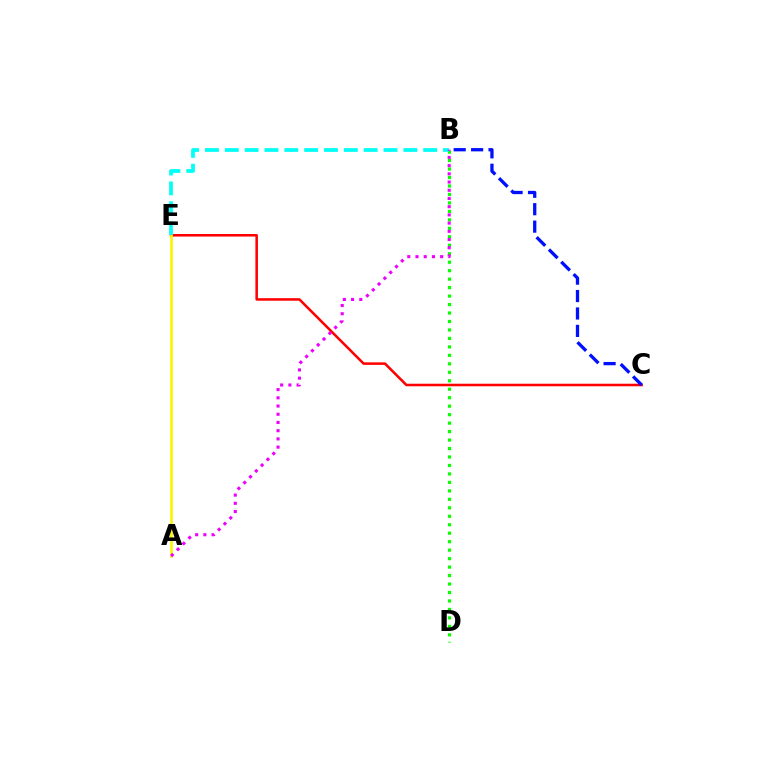{('B', 'D'): [{'color': '#08ff00', 'line_style': 'dotted', 'thickness': 2.3}], ('C', 'E'): [{'color': '#ff0000', 'line_style': 'solid', 'thickness': 1.83}], ('B', 'C'): [{'color': '#0010ff', 'line_style': 'dashed', 'thickness': 2.37}], ('A', 'E'): [{'color': '#fcf500', 'line_style': 'solid', 'thickness': 1.91}], ('B', 'E'): [{'color': '#00fff6', 'line_style': 'dashed', 'thickness': 2.69}], ('A', 'B'): [{'color': '#ee00ff', 'line_style': 'dotted', 'thickness': 2.23}]}